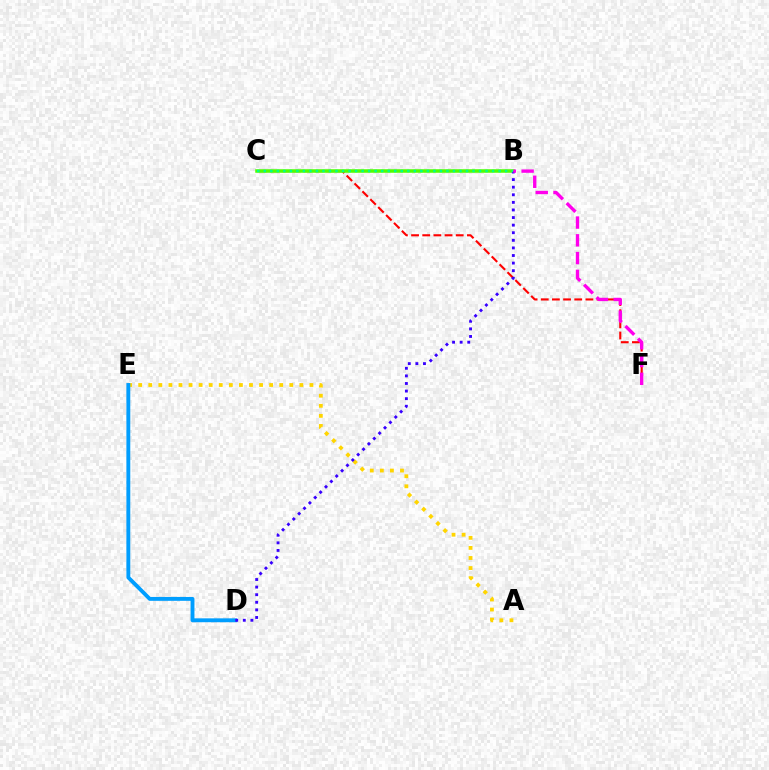{('C', 'F'): [{'color': '#ff0000', 'line_style': 'dashed', 'thickness': 1.52}], ('A', 'E'): [{'color': '#ffd500', 'line_style': 'dotted', 'thickness': 2.74}], ('D', 'E'): [{'color': '#009eff', 'line_style': 'solid', 'thickness': 2.79}], ('B', 'C'): [{'color': '#4fff00', 'line_style': 'solid', 'thickness': 2.54}, {'color': '#00ff86', 'line_style': 'dotted', 'thickness': 1.77}], ('B', 'D'): [{'color': '#3700ff', 'line_style': 'dotted', 'thickness': 2.06}], ('B', 'F'): [{'color': '#ff00ed', 'line_style': 'dashed', 'thickness': 2.41}]}